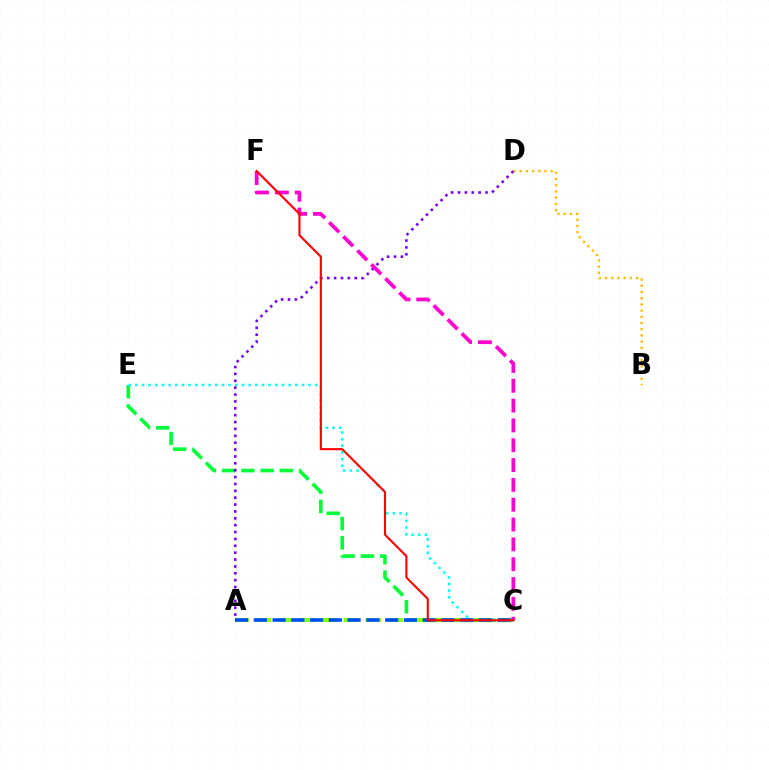{('C', 'E'): [{'color': '#00ff39', 'line_style': 'dashed', 'thickness': 2.62}, {'color': '#00fff6', 'line_style': 'dotted', 'thickness': 1.81}], ('A', 'C'): [{'color': '#84ff00', 'line_style': 'dashed', 'thickness': 2.99}, {'color': '#004bff', 'line_style': 'dashed', 'thickness': 2.55}], ('B', 'D'): [{'color': '#ffbd00', 'line_style': 'dotted', 'thickness': 1.68}], ('A', 'D'): [{'color': '#7200ff', 'line_style': 'dotted', 'thickness': 1.87}], ('C', 'F'): [{'color': '#ff00cf', 'line_style': 'dashed', 'thickness': 2.69}, {'color': '#ff0000', 'line_style': 'solid', 'thickness': 1.52}]}